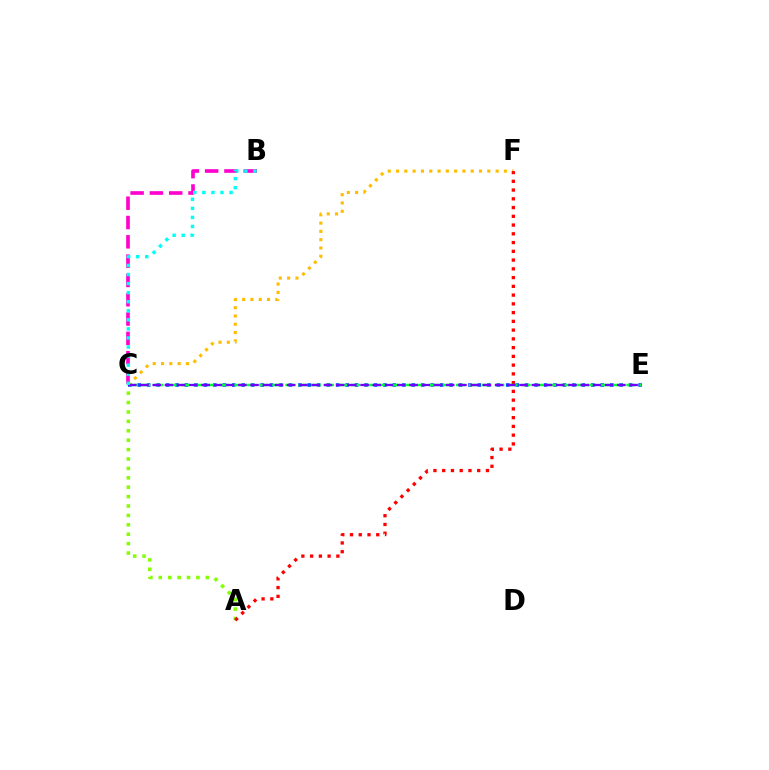{('C', 'E'): [{'color': '#004bff', 'line_style': 'dotted', 'thickness': 2.57}, {'color': '#00ff39', 'line_style': 'dashed', 'thickness': 1.78}, {'color': '#7200ff', 'line_style': 'dashed', 'thickness': 1.66}], ('B', 'C'): [{'color': '#ff00cf', 'line_style': 'dashed', 'thickness': 2.62}, {'color': '#00fff6', 'line_style': 'dotted', 'thickness': 2.46}], ('A', 'C'): [{'color': '#84ff00', 'line_style': 'dotted', 'thickness': 2.56}], ('C', 'F'): [{'color': '#ffbd00', 'line_style': 'dotted', 'thickness': 2.25}], ('A', 'F'): [{'color': '#ff0000', 'line_style': 'dotted', 'thickness': 2.38}]}